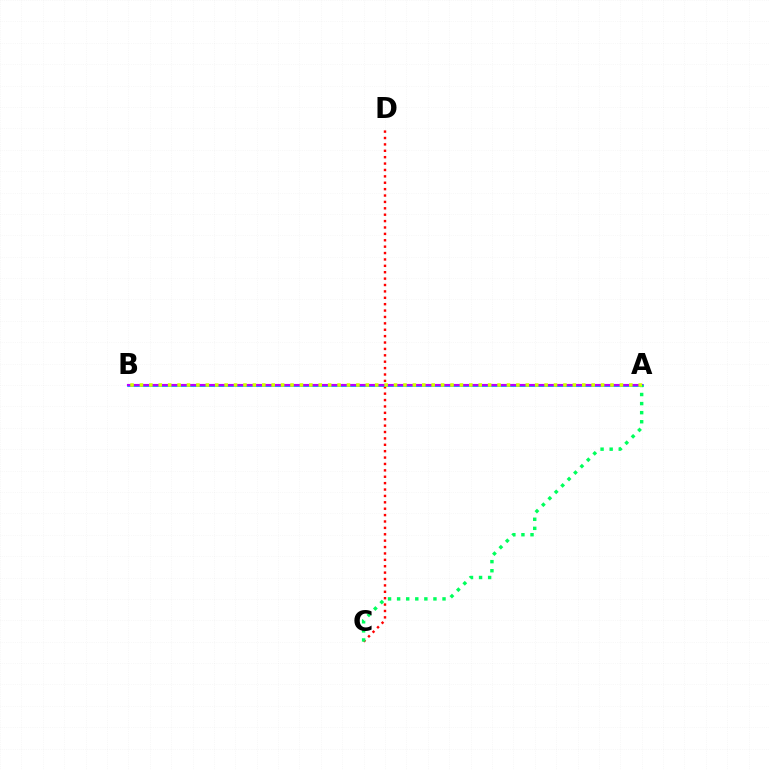{('C', 'D'): [{'color': '#ff0000', 'line_style': 'dotted', 'thickness': 1.74}], ('A', 'B'): [{'color': '#0074ff', 'line_style': 'solid', 'thickness': 1.87}, {'color': '#b900ff', 'line_style': 'solid', 'thickness': 1.54}, {'color': '#d1ff00', 'line_style': 'dotted', 'thickness': 2.56}], ('A', 'C'): [{'color': '#00ff5c', 'line_style': 'dotted', 'thickness': 2.47}]}